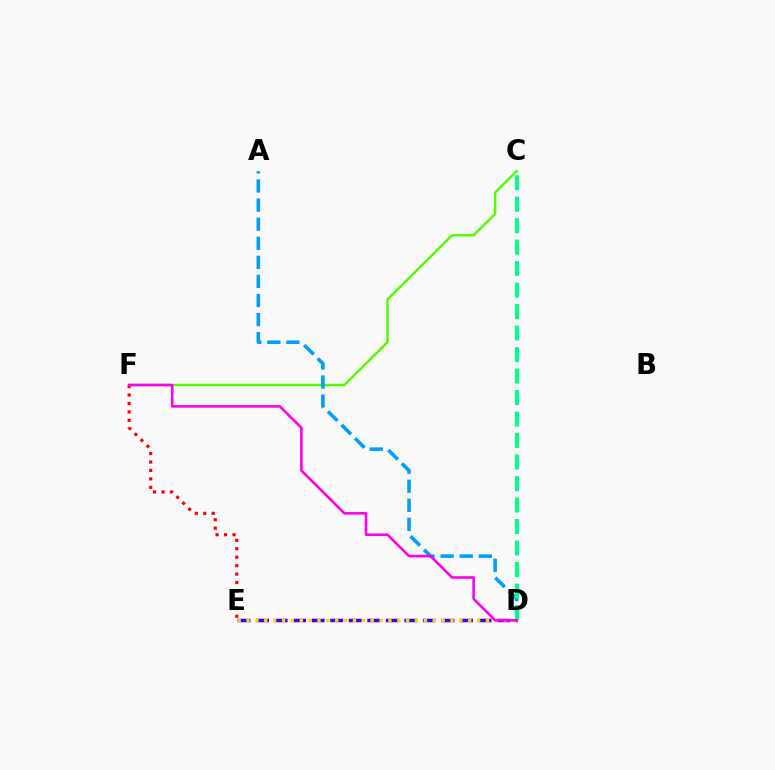{('C', 'F'): [{'color': '#4fff00', 'line_style': 'solid', 'thickness': 1.78}], ('A', 'D'): [{'color': '#009eff', 'line_style': 'dashed', 'thickness': 2.59}], ('D', 'E'): [{'color': '#3700ff', 'line_style': 'dashed', 'thickness': 2.52}, {'color': '#ffd500', 'line_style': 'dotted', 'thickness': 2.41}], ('E', 'F'): [{'color': '#ff0000', 'line_style': 'dotted', 'thickness': 2.29}], ('C', 'D'): [{'color': '#00ff86', 'line_style': 'dashed', 'thickness': 2.92}], ('D', 'F'): [{'color': '#ff00ed', 'line_style': 'solid', 'thickness': 1.87}]}